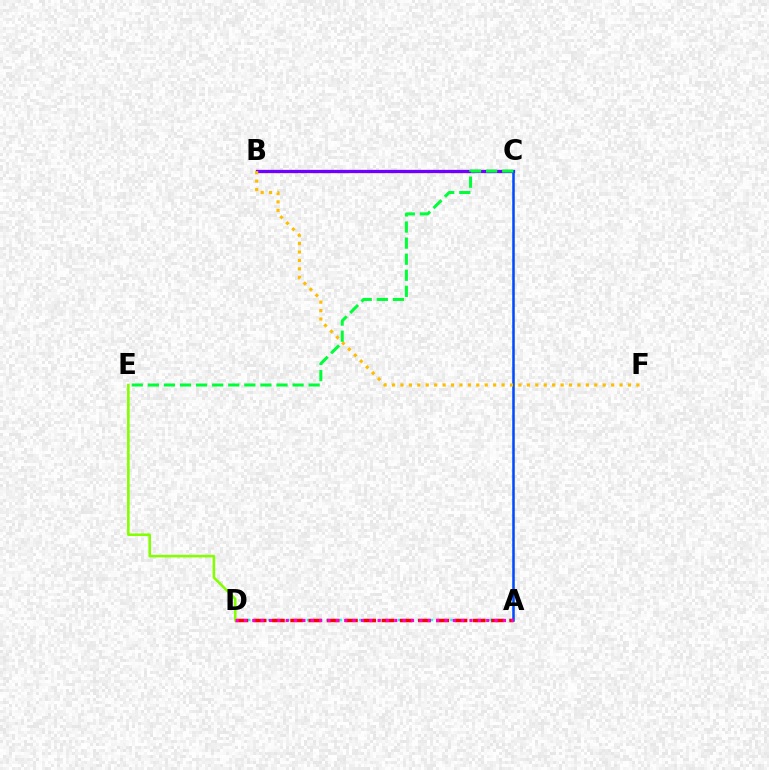{('A', 'D'): [{'color': '#00fff6', 'line_style': 'dotted', 'thickness': 1.77}, {'color': '#ff0000', 'line_style': 'dashed', 'thickness': 2.48}, {'color': '#ff00cf', 'line_style': 'dotted', 'thickness': 2.27}], ('B', 'C'): [{'color': '#7200ff', 'line_style': 'solid', 'thickness': 2.37}], ('A', 'C'): [{'color': '#004bff', 'line_style': 'solid', 'thickness': 1.83}], ('B', 'F'): [{'color': '#ffbd00', 'line_style': 'dotted', 'thickness': 2.29}], ('D', 'E'): [{'color': '#84ff00', 'line_style': 'solid', 'thickness': 1.86}], ('C', 'E'): [{'color': '#00ff39', 'line_style': 'dashed', 'thickness': 2.18}]}